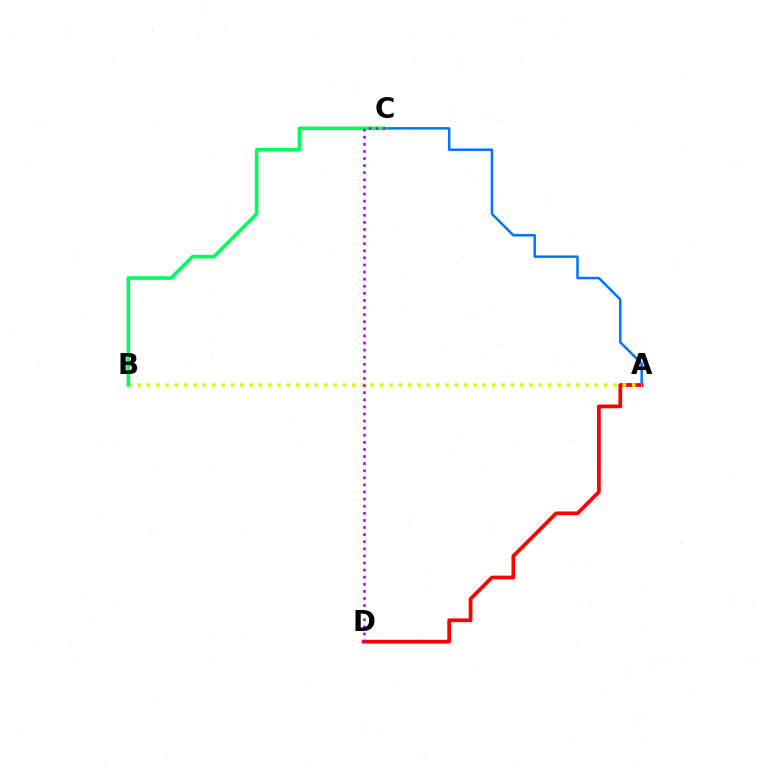{('A', 'C'): [{'color': '#0074ff', 'line_style': 'solid', 'thickness': 1.79}], ('A', 'D'): [{'color': '#ff0000', 'line_style': 'solid', 'thickness': 2.68}], ('A', 'B'): [{'color': '#d1ff00', 'line_style': 'dotted', 'thickness': 2.54}], ('B', 'C'): [{'color': '#00ff5c', 'line_style': 'solid', 'thickness': 2.59}], ('C', 'D'): [{'color': '#b900ff', 'line_style': 'dotted', 'thickness': 1.93}]}